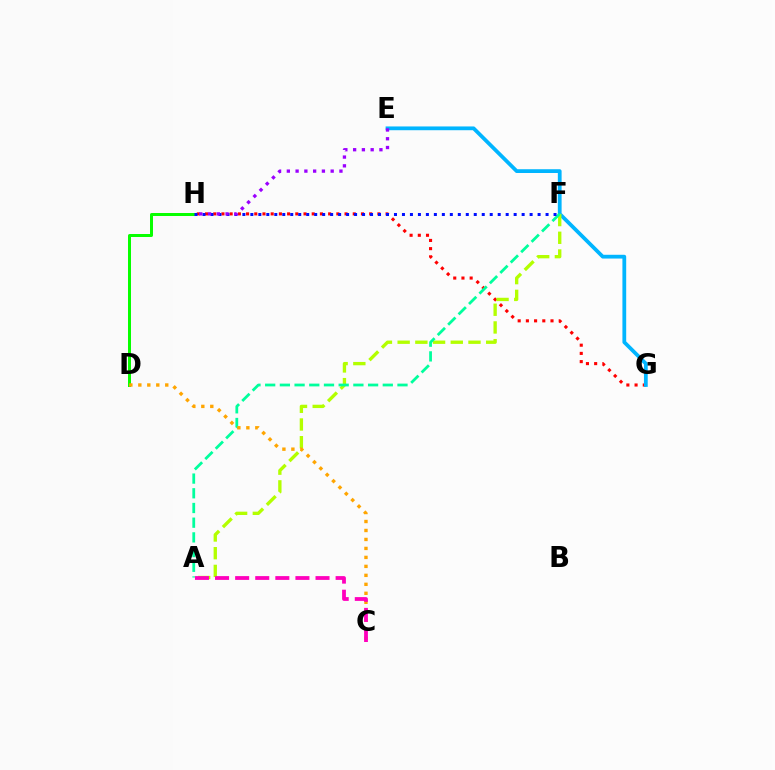{('D', 'H'): [{'color': '#08ff00', 'line_style': 'solid', 'thickness': 2.16}], ('G', 'H'): [{'color': '#ff0000', 'line_style': 'dotted', 'thickness': 2.23}], ('E', 'G'): [{'color': '#00b5ff', 'line_style': 'solid', 'thickness': 2.71}], ('A', 'F'): [{'color': '#b3ff00', 'line_style': 'dashed', 'thickness': 2.41}, {'color': '#00ff9d', 'line_style': 'dashed', 'thickness': 2.0}], ('C', 'D'): [{'color': '#ffa500', 'line_style': 'dotted', 'thickness': 2.44}], ('F', 'H'): [{'color': '#0010ff', 'line_style': 'dotted', 'thickness': 2.17}], ('A', 'C'): [{'color': '#ff00bd', 'line_style': 'dashed', 'thickness': 2.73}], ('E', 'H'): [{'color': '#9b00ff', 'line_style': 'dotted', 'thickness': 2.38}]}